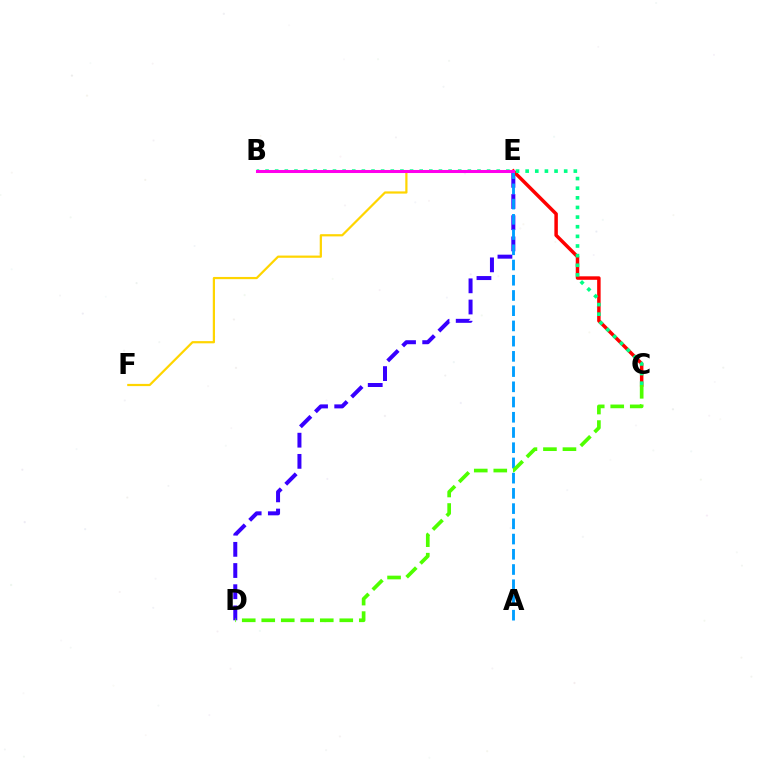{('D', 'E'): [{'color': '#3700ff', 'line_style': 'dashed', 'thickness': 2.88}], ('E', 'F'): [{'color': '#ffd500', 'line_style': 'solid', 'thickness': 1.59}], ('C', 'E'): [{'color': '#ff0000', 'line_style': 'solid', 'thickness': 2.51}], ('A', 'E'): [{'color': '#009eff', 'line_style': 'dashed', 'thickness': 2.07}], ('C', 'D'): [{'color': '#4fff00', 'line_style': 'dashed', 'thickness': 2.65}], ('B', 'C'): [{'color': '#00ff86', 'line_style': 'dotted', 'thickness': 2.62}], ('B', 'E'): [{'color': '#ff00ed', 'line_style': 'solid', 'thickness': 2.19}]}